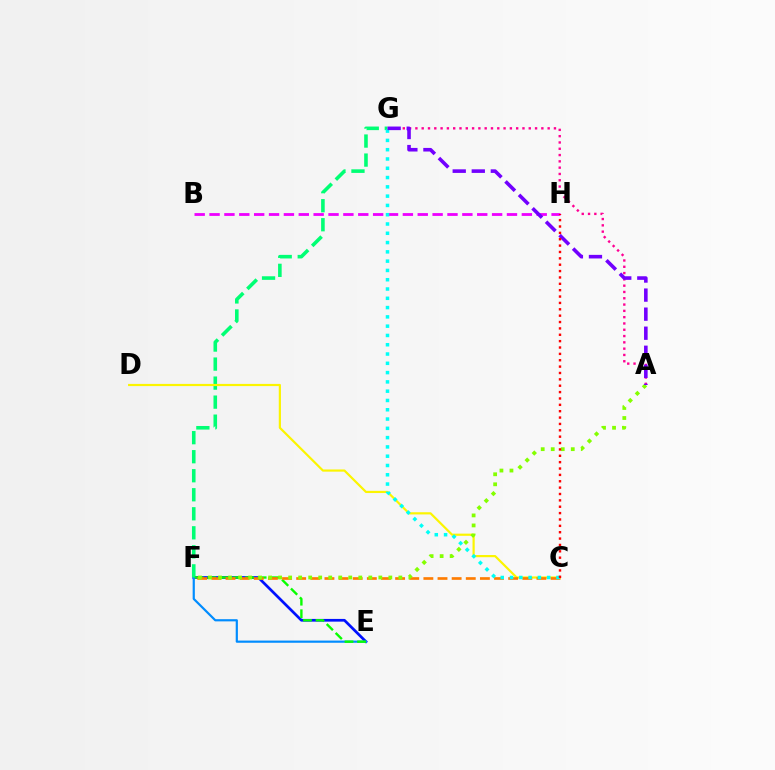{('E', 'F'): [{'color': '#0010ff', 'line_style': 'solid', 'thickness': 1.95}, {'color': '#008cff', 'line_style': 'solid', 'thickness': 1.58}, {'color': '#08ff00', 'line_style': 'dashed', 'thickness': 1.71}], ('F', 'G'): [{'color': '#00ff74', 'line_style': 'dashed', 'thickness': 2.58}], ('B', 'H'): [{'color': '#ee00ff', 'line_style': 'dashed', 'thickness': 2.02}], ('C', 'D'): [{'color': '#fcf500', 'line_style': 'solid', 'thickness': 1.58}], ('C', 'F'): [{'color': '#ff7c00', 'line_style': 'dashed', 'thickness': 1.92}], ('A', 'G'): [{'color': '#ff0094', 'line_style': 'dotted', 'thickness': 1.71}, {'color': '#7200ff', 'line_style': 'dashed', 'thickness': 2.59}], ('C', 'G'): [{'color': '#00fff6', 'line_style': 'dotted', 'thickness': 2.52}], ('A', 'F'): [{'color': '#84ff00', 'line_style': 'dotted', 'thickness': 2.72}], ('C', 'H'): [{'color': '#ff0000', 'line_style': 'dotted', 'thickness': 1.73}]}